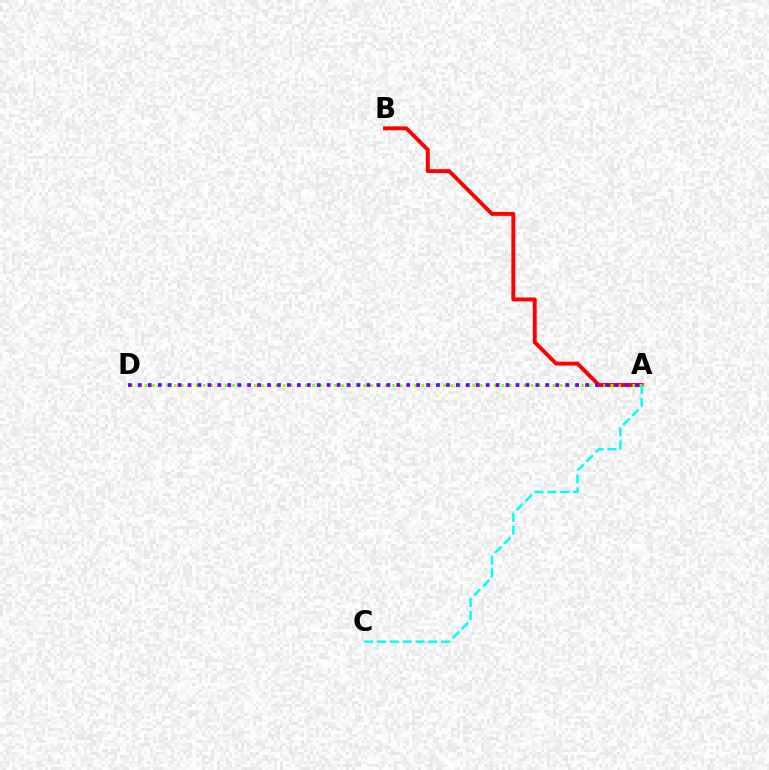{('A', 'B'): [{'color': '#ff0000', 'line_style': 'solid', 'thickness': 2.82}], ('A', 'D'): [{'color': '#84ff00', 'line_style': 'dotted', 'thickness': 1.98}, {'color': '#7200ff', 'line_style': 'dotted', 'thickness': 2.7}], ('A', 'C'): [{'color': '#00fff6', 'line_style': 'dashed', 'thickness': 1.75}]}